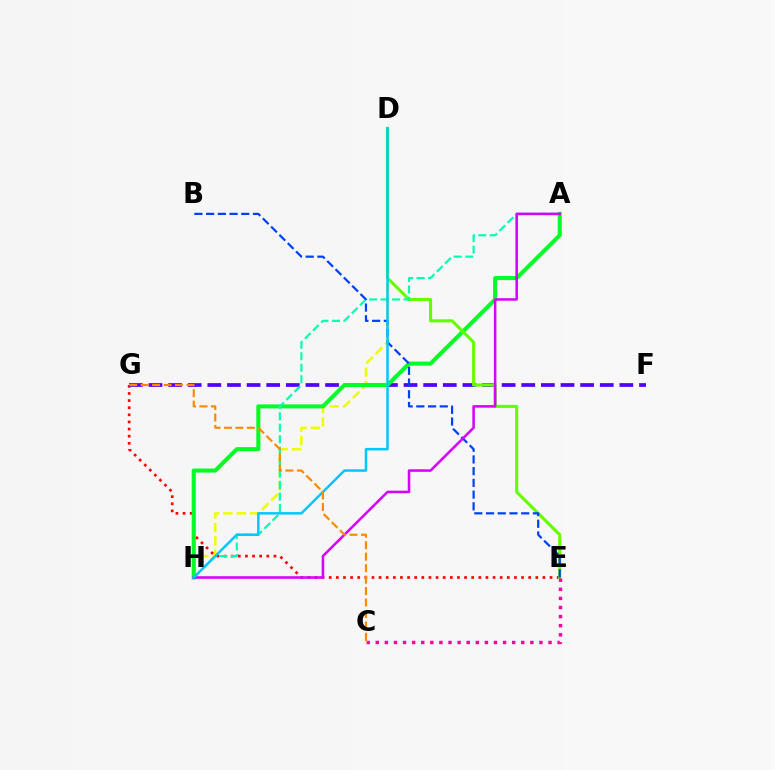{('D', 'H'): [{'color': '#eeff00', 'line_style': 'dashed', 'thickness': 1.82}, {'color': '#00c7ff', 'line_style': 'solid', 'thickness': 1.79}], ('E', 'G'): [{'color': '#ff0000', 'line_style': 'dotted', 'thickness': 1.94}], ('F', 'G'): [{'color': '#4f00ff', 'line_style': 'dashed', 'thickness': 2.67}], ('A', 'H'): [{'color': '#00ff27', 'line_style': 'solid', 'thickness': 2.91}, {'color': '#00ffaf', 'line_style': 'dashed', 'thickness': 1.56}, {'color': '#d600ff', 'line_style': 'solid', 'thickness': 1.83}], ('D', 'E'): [{'color': '#66ff00', 'line_style': 'solid', 'thickness': 2.23}], ('B', 'E'): [{'color': '#003fff', 'line_style': 'dashed', 'thickness': 1.59}], ('C', 'E'): [{'color': '#ff00a0', 'line_style': 'dotted', 'thickness': 2.47}], ('C', 'G'): [{'color': '#ff8800', 'line_style': 'dashed', 'thickness': 1.56}]}